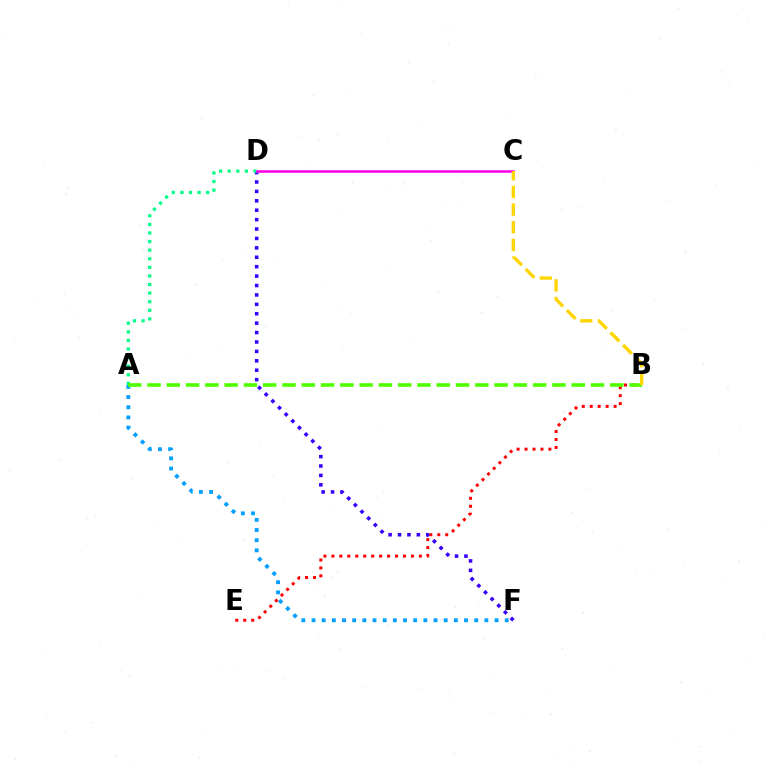{('D', 'F'): [{'color': '#3700ff', 'line_style': 'dotted', 'thickness': 2.56}], ('A', 'F'): [{'color': '#009eff', 'line_style': 'dotted', 'thickness': 2.76}], ('A', 'D'): [{'color': '#00ff86', 'line_style': 'dotted', 'thickness': 2.33}], ('B', 'E'): [{'color': '#ff0000', 'line_style': 'dotted', 'thickness': 2.16}], ('A', 'B'): [{'color': '#4fff00', 'line_style': 'dashed', 'thickness': 2.62}], ('C', 'D'): [{'color': '#ff00ed', 'line_style': 'solid', 'thickness': 1.84}], ('B', 'C'): [{'color': '#ffd500', 'line_style': 'dashed', 'thickness': 2.4}]}